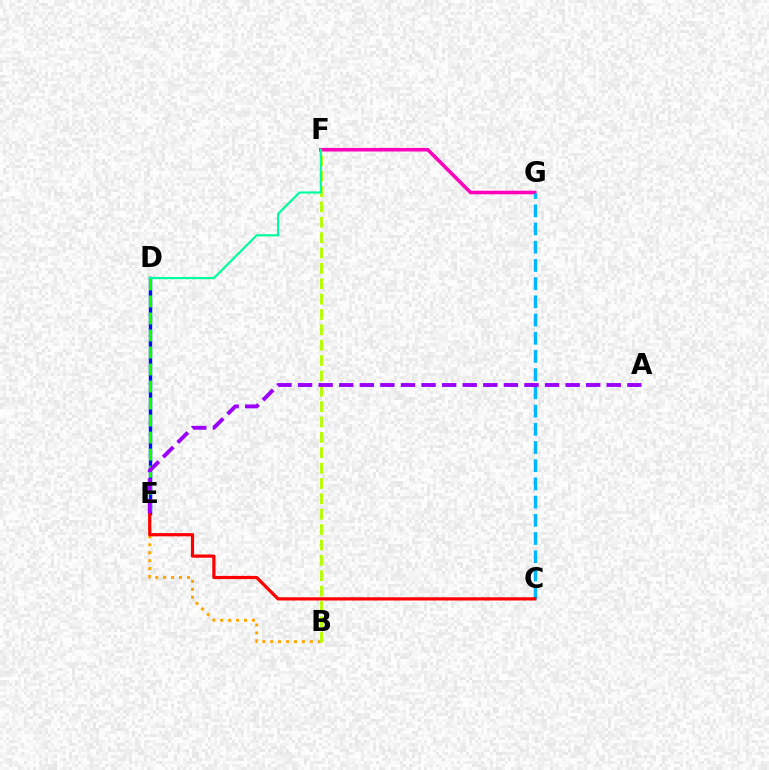{('F', 'G'): [{'color': '#ff00bd', 'line_style': 'solid', 'thickness': 2.57}], ('D', 'E'): [{'color': '#0010ff', 'line_style': 'solid', 'thickness': 2.46}, {'color': '#08ff00', 'line_style': 'dashed', 'thickness': 2.31}], ('C', 'G'): [{'color': '#00b5ff', 'line_style': 'dashed', 'thickness': 2.47}], ('B', 'E'): [{'color': '#ffa500', 'line_style': 'dotted', 'thickness': 2.16}], ('C', 'E'): [{'color': '#ff0000', 'line_style': 'solid', 'thickness': 2.31}], ('B', 'F'): [{'color': '#b3ff00', 'line_style': 'dashed', 'thickness': 2.09}], ('D', 'F'): [{'color': '#00ff9d', 'line_style': 'solid', 'thickness': 1.58}], ('A', 'E'): [{'color': '#9b00ff', 'line_style': 'dashed', 'thickness': 2.8}]}